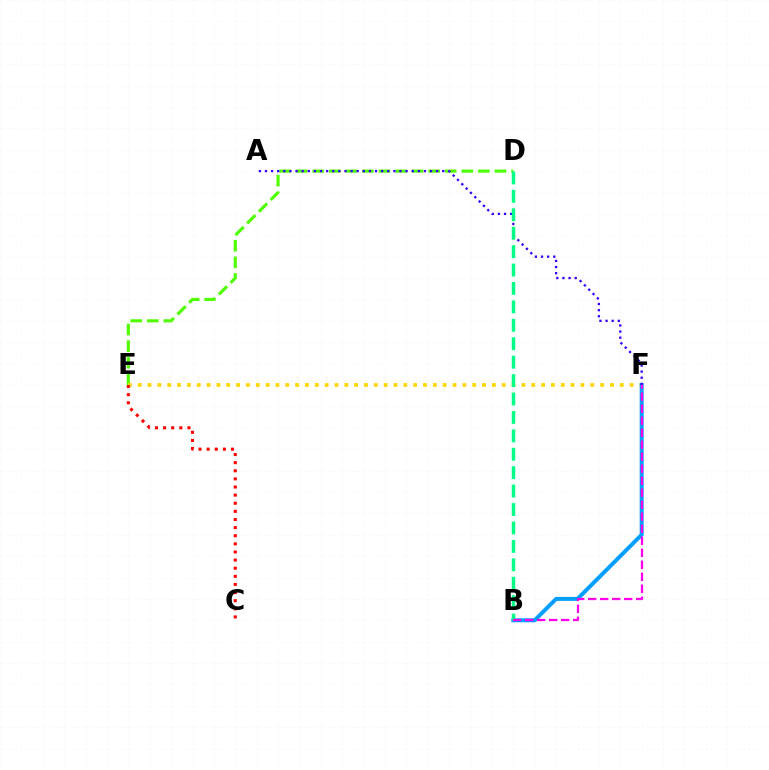{('D', 'E'): [{'color': '#4fff00', 'line_style': 'dashed', 'thickness': 2.25}], ('E', 'F'): [{'color': '#ffd500', 'line_style': 'dotted', 'thickness': 2.67}], ('C', 'E'): [{'color': '#ff0000', 'line_style': 'dotted', 'thickness': 2.21}], ('B', 'F'): [{'color': '#009eff', 'line_style': 'solid', 'thickness': 2.85}, {'color': '#ff00ed', 'line_style': 'dashed', 'thickness': 1.63}], ('A', 'F'): [{'color': '#3700ff', 'line_style': 'dotted', 'thickness': 1.66}], ('B', 'D'): [{'color': '#00ff86', 'line_style': 'dashed', 'thickness': 2.5}]}